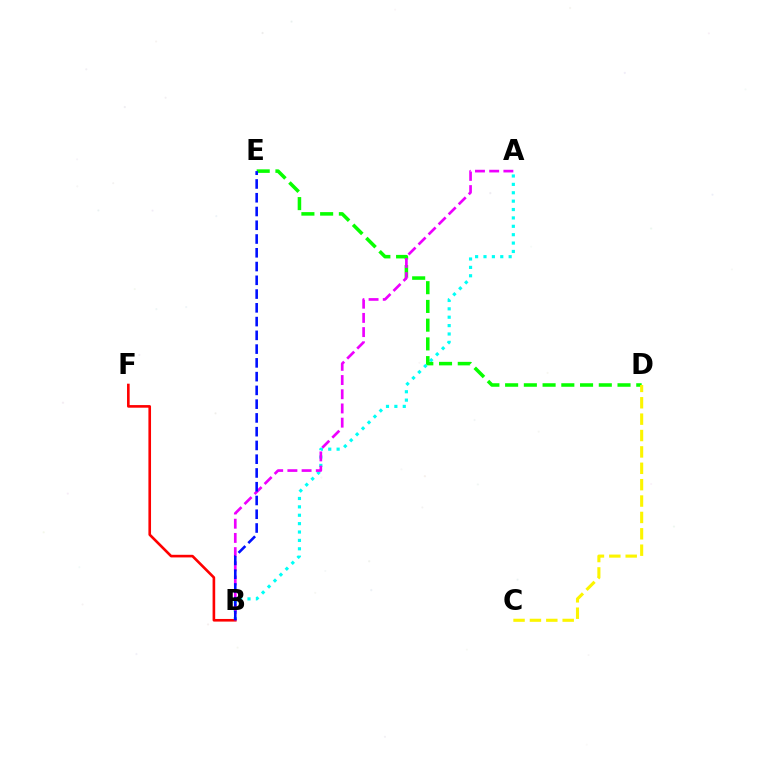{('A', 'B'): [{'color': '#00fff6', 'line_style': 'dotted', 'thickness': 2.28}, {'color': '#ee00ff', 'line_style': 'dashed', 'thickness': 1.93}], ('D', 'E'): [{'color': '#08ff00', 'line_style': 'dashed', 'thickness': 2.55}], ('C', 'D'): [{'color': '#fcf500', 'line_style': 'dashed', 'thickness': 2.23}], ('B', 'F'): [{'color': '#ff0000', 'line_style': 'solid', 'thickness': 1.89}], ('B', 'E'): [{'color': '#0010ff', 'line_style': 'dashed', 'thickness': 1.87}]}